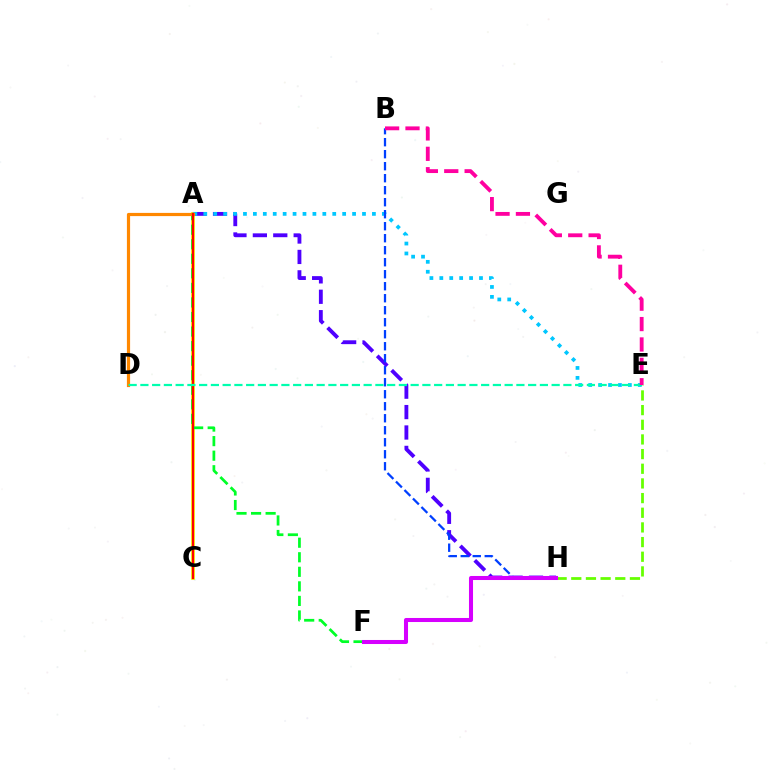{('A', 'H'): [{'color': '#4f00ff', 'line_style': 'dashed', 'thickness': 2.77}], ('A', 'C'): [{'color': '#eeff00', 'line_style': 'solid', 'thickness': 2.66}, {'color': '#ff0000', 'line_style': 'solid', 'thickness': 1.62}], ('A', 'F'): [{'color': '#00ff27', 'line_style': 'dashed', 'thickness': 1.98}], ('A', 'E'): [{'color': '#00c7ff', 'line_style': 'dotted', 'thickness': 2.7}], ('A', 'D'): [{'color': '#ff8800', 'line_style': 'solid', 'thickness': 2.3}], ('E', 'H'): [{'color': '#66ff00', 'line_style': 'dashed', 'thickness': 1.99}], ('B', 'H'): [{'color': '#003fff', 'line_style': 'dashed', 'thickness': 1.63}], ('F', 'H'): [{'color': '#d600ff', 'line_style': 'solid', 'thickness': 2.91}], ('D', 'E'): [{'color': '#00ffaf', 'line_style': 'dashed', 'thickness': 1.6}], ('B', 'E'): [{'color': '#ff00a0', 'line_style': 'dashed', 'thickness': 2.77}]}